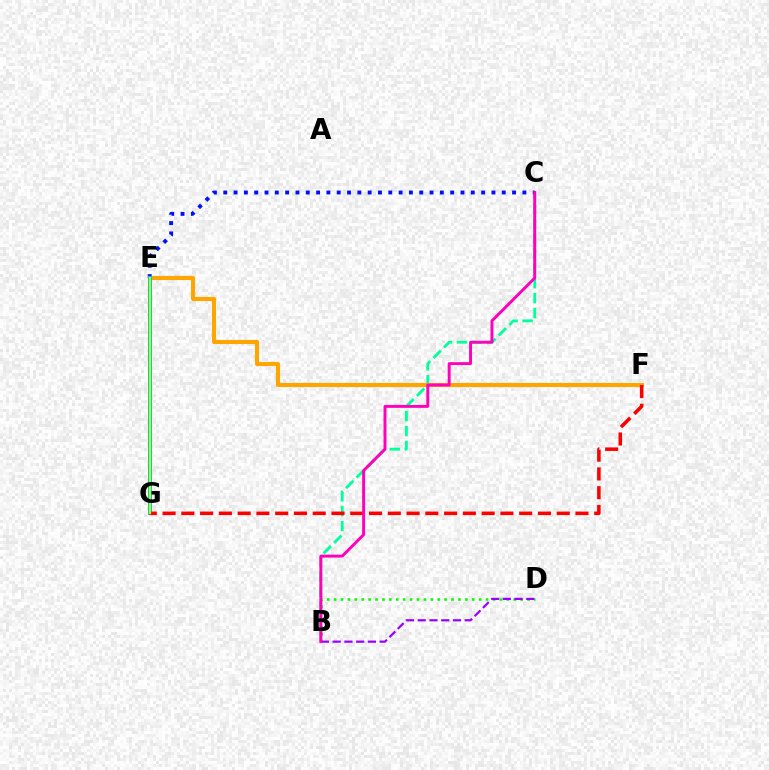{('B', 'C'): [{'color': '#00ff9d', 'line_style': 'dashed', 'thickness': 2.03}, {'color': '#ff00bd', 'line_style': 'solid', 'thickness': 2.11}], ('B', 'D'): [{'color': '#08ff00', 'line_style': 'dotted', 'thickness': 1.88}, {'color': '#9b00ff', 'line_style': 'dashed', 'thickness': 1.6}], ('C', 'E'): [{'color': '#0010ff', 'line_style': 'dotted', 'thickness': 2.8}], ('E', 'F'): [{'color': '#ffa500', 'line_style': 'solid', 'thickness': 2.94}], ('E', 'G'): [{'color': '#00b5ff', 'line_style': 'solid', 'thickness': 2.86}, {'color': '#b3ff00', 'line_style': 'solid', 'thickness': 1.6}], ('F', 'G'): [{'color': '#ff0000', 'line_style': 'dashed', 'thickness': 2.55}]}